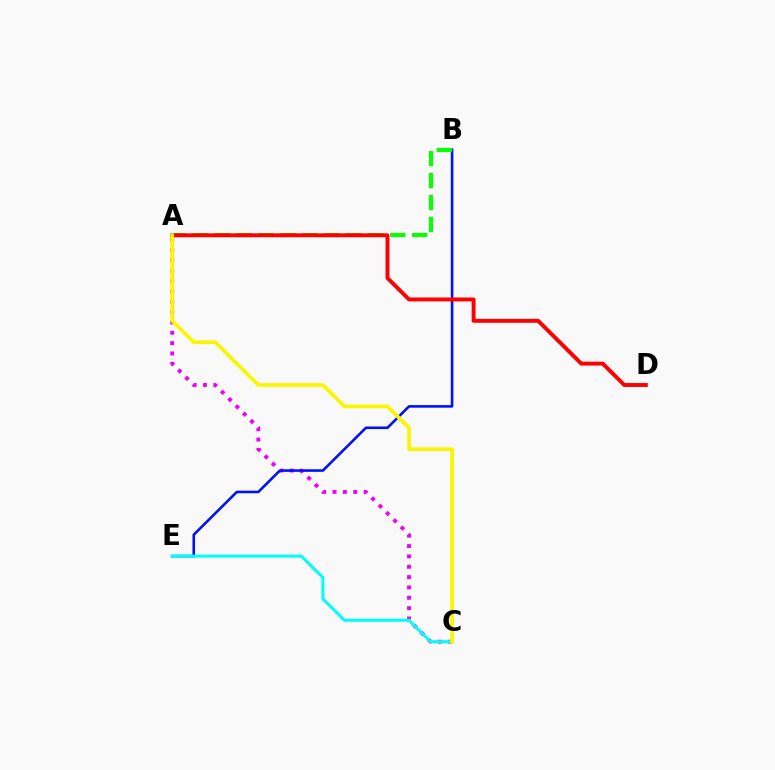{('A', 'C'): [{'color': '#ee00ff', 'line_style': 'dotted', 'thickness': 2.81}, {'color': '#fcf500', 'line_style': 'solid', 'thickness': 2.67}], ('B', 'E'): [{'color': '#0010ff', 'line_style': 'solid', 'thickness': 1.86}], ('C', 'E'): [{'color': '#00fff6', 'line_style': 'solid', 'thickness': 2.18}], ('A', 'B'): [{'color': '#08ff00', 'line_style': 'dashed', 'thickness': 2.98}], ('A', 'D'): [{'color': '#ff0000', 'line_style': 'solid', 'thickness': 2.82}]}